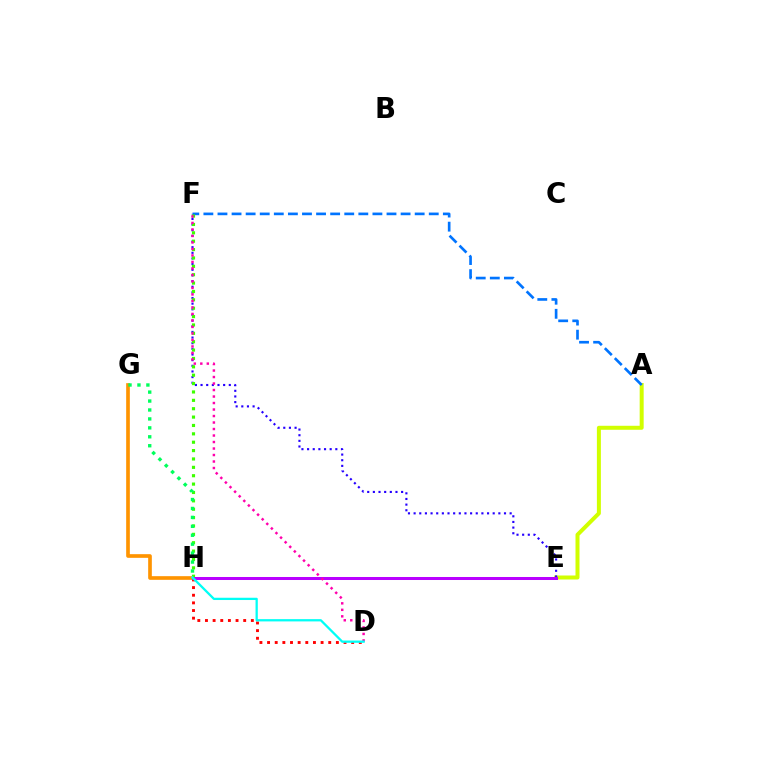{('A', 'E'): [{'color': '#d1ff00', 'line_style': 'solid', 'thickness': 2.88}], ('D', 'H'): [{'color': '#ff0000', 'line_style': 'dotted', 'thickness': 2.08}, {'color': '#00fff6', 'line_style': 'solid', 'thickness': 1.63}], ('A', 'F'): [{'color': '#0074ff', 'line_style': 'dashed', 'thickness': 1.91}], ('E', 'F'): [{'color': '#2500ff', 'line_style': 'dotted', 'thickness': 1.53}], ('G', 'H'): [{'color': '#ff9400', 'line_style': 'solid', 'thickness': 2.64}, {'color': '#00ff5c', 'line_style': 'dotted', 'thickness': 2.43}], ('F', 'H'): [{'color': '#3dff00', 'line_style': 'dotted', 'thickness': 2.28}], ('E', 'H'): [{'color': '#b900ff', 'line_style': 'solid', 'thickness': 2.16}], ('D', 'F'): [{'color': '#ff00ac', 'line_style': 'dotted', 'thickness': 1.77}]}